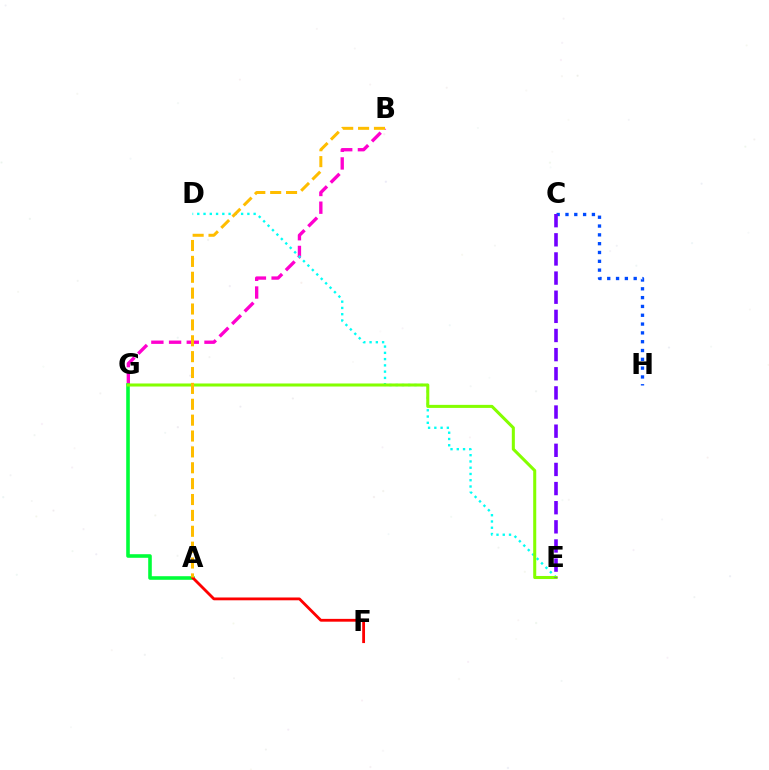{('B', 'G'): [{'color': '#ff00cf', 'line_style': 'dashed', 'thickness': 2.41}], ('D', 'E'): [{'color': '#00fff6', 'line_style': 'dotted', 'thickness': 1.7}], ('C', 'H'): [{'color': '#004bff', 'line_style': 'dotted', 'thickness': 2.39}], ('A', 'G'): [{'color': '#00ff39', 'line_style': 'solid', 'thickness': 2.58}], ('A', 'F'): [{'color': '#ff0000', 'line_style': 'solid', 'thickness': 2.03}], ('E', 'G'): [{'color': '#84ff00', 'line_style': 'solid', 'thickness': 2.19}], ('C', 'E'): [{'color': '#7200ff', 'line_style': 'dashed', 'thickness': 2.6}], ('A', 'B'): [{'color': '#ffbd00', 'line_style': 'dashed', 'thickness': 2.16}]}